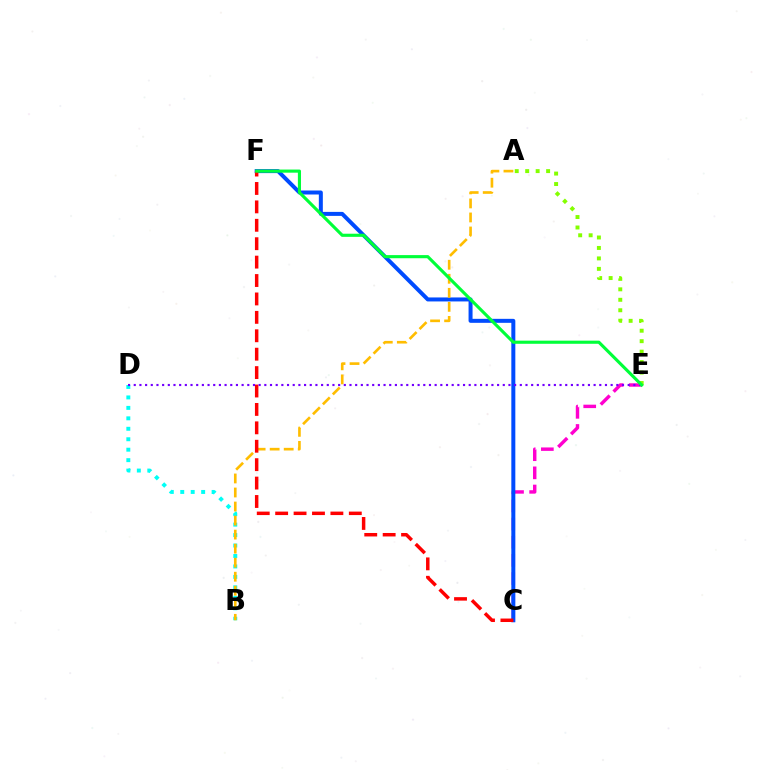{('A', 'E'): [{'color': '#84ff00', 'line_style': 'dotted', 'thickness': 2.84}], ('C', 'E'): [{'color': '#ff00cf', 'line_style': 'dashed', 'thickness': 2.47}], ('C', 'F'): [{'color': '#004bff', 'line_style': 'solid', 'thickness': 2.88}, {'color': '#ff0000', 'line_style': 'dashed', 'thickness': 2.5}], ('B', 'D'): [{'color': '#00fff6', 'line_style': 'dotted', 'thickness': 2.84}], ('A', 'B'): [{'color': '#ffbd00', 'line_style': 'dashed', 'thickness': 1.91}], ('D', 'E'): [{'color': '#7200ff', 'line_style': 'dotted', 'thickness': 1.54}], ('E', 'F'): [{'color': '#00ff39', 'line_style': 'solid', 'thickness': 2.25}]}